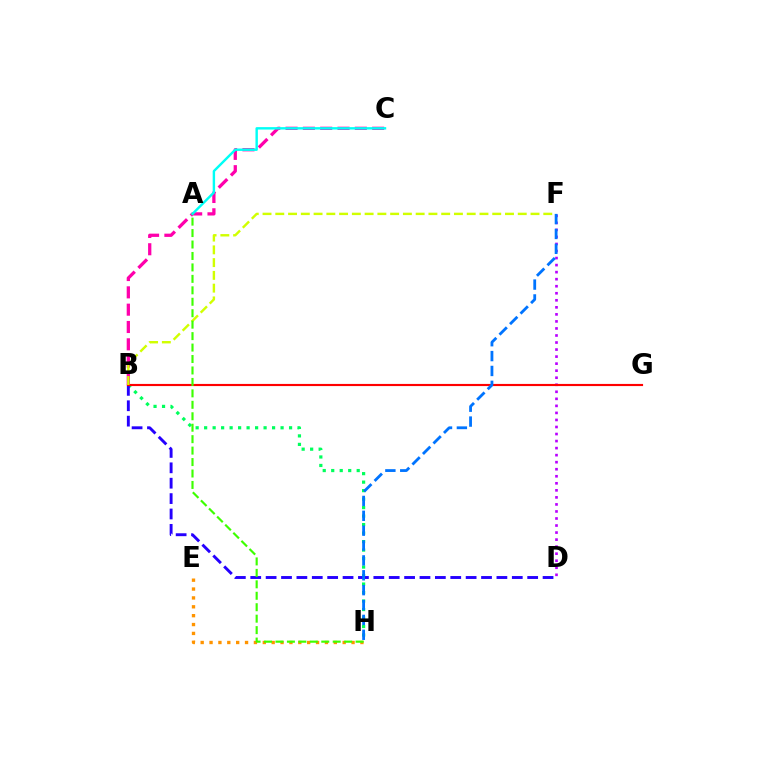{('B', 'H'): [{'color': '#00ff5c', 'line_style': 'dotted', 'thickness': 2.31}], ('B', 'D'): [{'color': '#2500ff', 'line_style': 'dashed', 'thickness': 2.09}], ('D', 'F'): [{'color': '#b900ff', 'line_style': 'dotted', 'thickness': 1.91}], ('B', 'C'): [{'color': '#ff00ac', 'line_style': 'dashed', 'thickness': 2.35}], ('B', 'G'): [{'color': '#ff0000', 'line_style': 'solid', 'thickness': 1.55}], ('B', 'F'): [{'color': '#d1ff00', 'line_style': 'dashed', 'thickness': 1.73}], ('A', 'C'): [{'color': '#00fff6', 'line_style': 'solid', 'thickness': 1.74}], ('E', 'H'): [{'color': '#ff9400', 'line_style': 'dotted', 'thickness': 2.41}], ('A', 'H'): [{'color': '#3dff00', 'line_style': 'dashed', 'thickness': 1.56}], ('F', 'H'): [{'color': '#0074ff', 'line_style': 'dashed', 'thickness': 2.02}]}